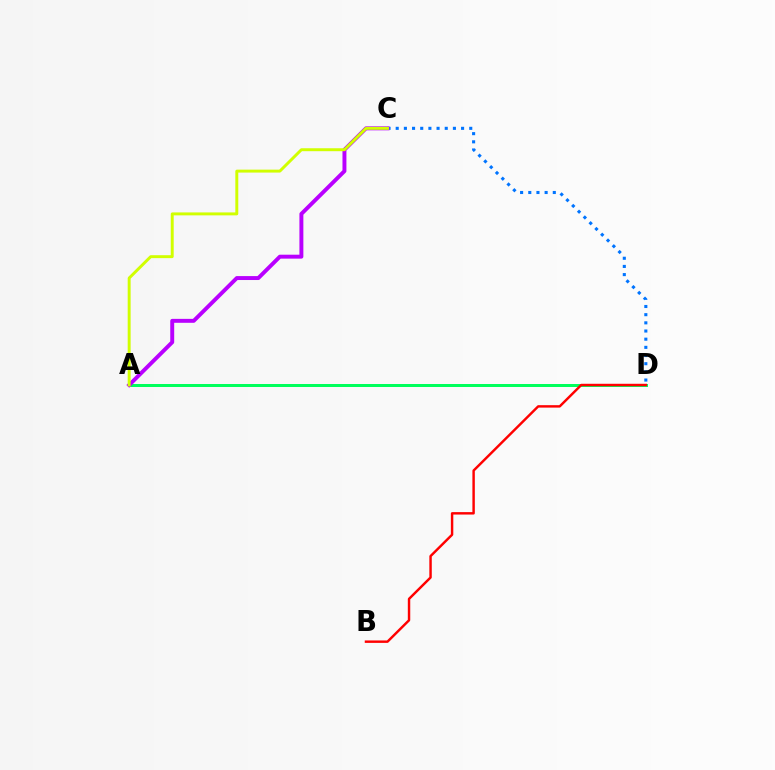{('A', 'D'): [{'color': '#00ff5c', 'line_style': 'solid', 'thickness': 2.16}], ('C', 'D'): [{'color': '#0074ff', 'line_style': 'dotted', 'thickness': 2.22}], ('A', 'C'): [{'color': '#b900ff', 'line_style': 'solid', 'thickness': 2.84}, {'color': '#d1ff00', 'line_style': 'solid', 'thickness': 2.12}], ('B', 'D'): [{'color': '#ff0000', 'line_style': 'solid', 'thickness': 1.75}]}